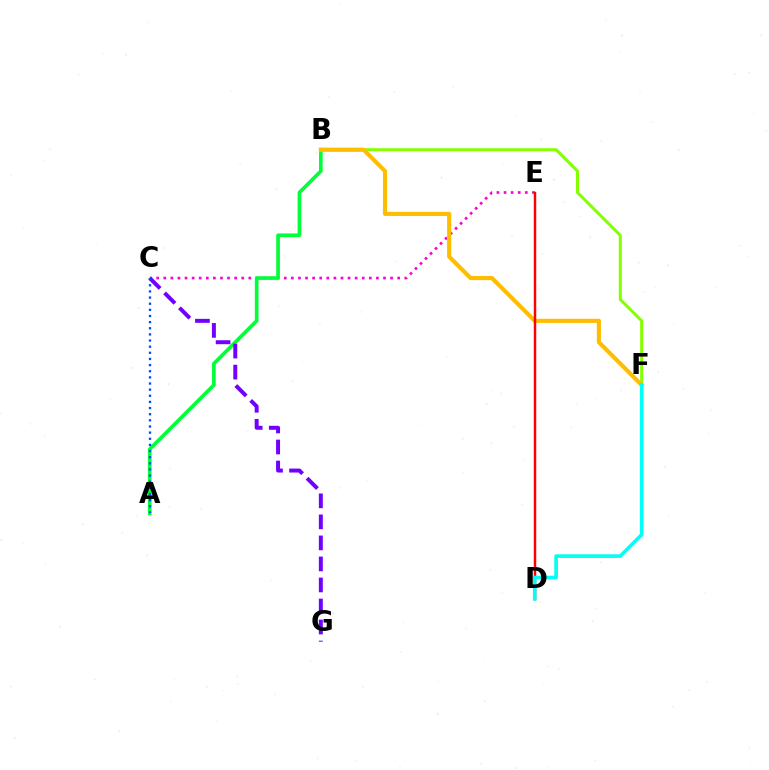{('C', 'E'): [{'color': '#ff00cf', 'line_style': 'dotted', 'thickness': 1.93}], ('B', 'F'): [{'color': '#84ff00', 'line_style': 'solid', 'thickness': 2.17}, {'color': '#ffbd00', 'line_style': 'solid', 'thickness': 2.98}], ('A', 'B'): [{'color': '#00ff39', 'line_style': 'solid', 'thickness': 2.64}], ('C', 'G'): [{'color': '#7200ff', 'line_style': 'dashed', 'thickness': 2.86}], ('A', 'C'): [{'color': '#004bff', 'line_style': 'dotted', 'thickness': 1.67}], ('D', 'E'): [{'color': '#ff0000', 'line_style': 'solid', 'thickness': 1.77}], ('D', 'F'): [{'color': '#00fff6', 'line_style': 'solid', 'thickness': 2.61}]}